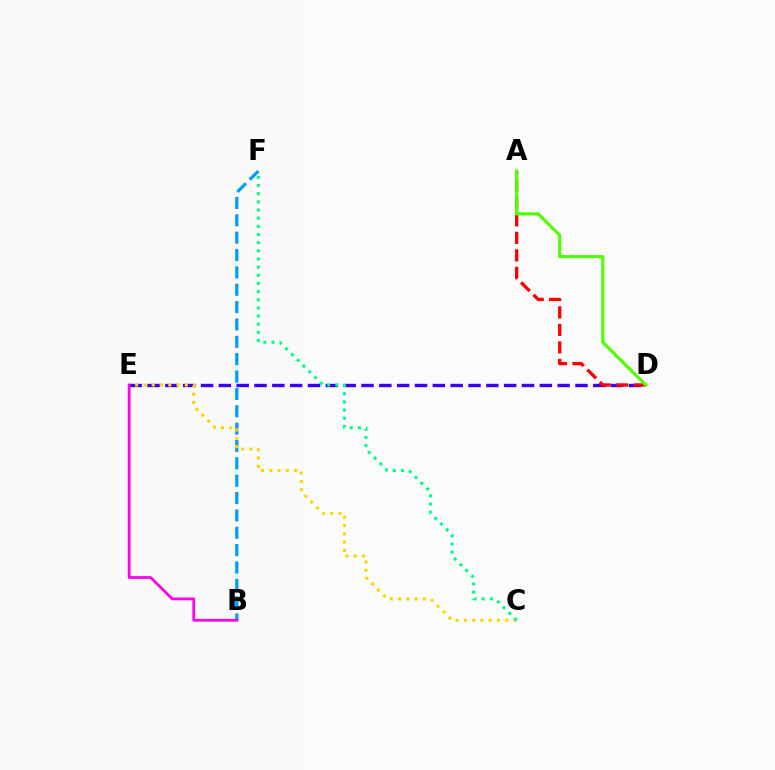{('D', 'E'): [{'color': '#3700ff', 'line_style': 'dashed', 'thickness': 2.42}], ('B', 'F'): [{'color': '#009eff', 'line_style': 'dashed', 'thickness': 2.36}], ('A', 'D'): [{'color': '#ff0000', 'line_style': 'dashed', 'thickness': 2.38}, {'color': '#4fff00', 'line_style': 'solid', 'thickness': 2.27}], ('C', 'E'): [{'color': '#ffd500', 'line_style': 'dotted', 'thickness': 2.25}], ('B', 'E'): [{'color': '#ff00ed', 'line_style': 'solid', 'thickness': 2.0}], ('C', 'F'): [{'color': '#00ff86', 'line_style': 'dotted', 'thickness': 2.22}]}